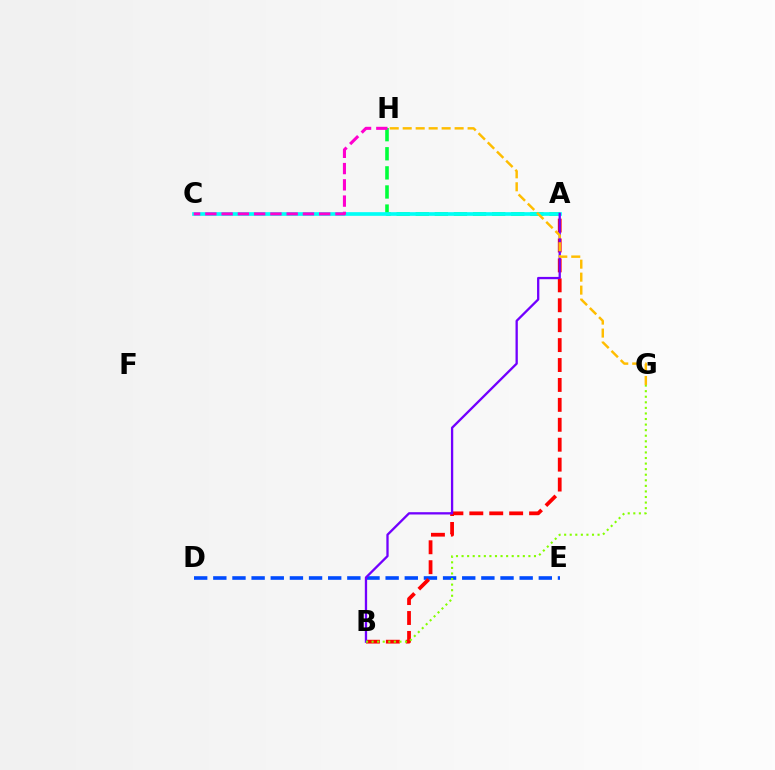{('A', 'H'): [{'color': '#00ff39', 'line_style': 'dashed', 'thickness': 2.59}], ('A', 'C'): [{'color': '#00fff6', 'line_style': 'solid', 'thickness': 2.64}], ('D', 'E'): [{'color': '#004bff', 'line_style': 'dashed', 'thickness': 2.6}], ('A', 'B'): [{'color': '#ff0000', 'line_style': 'dashed', 'thickness': 2.71}, {'color': '#7200ff', 'line_style': 'solid', 'thickness': 1.66}], ('G', 'H'): [{'color': '#ffbd00', 'line_style': 'dashed', 'thickness': 1.76}], ('B', 'G'): [{'color': '#84ff00', 'line_style': 'dotted', 'thickness': 1.51}], ('C', 'H'): [{'color': '#ff00cf', 'line_style': 'dashed', 'thickness': 2.21}]}